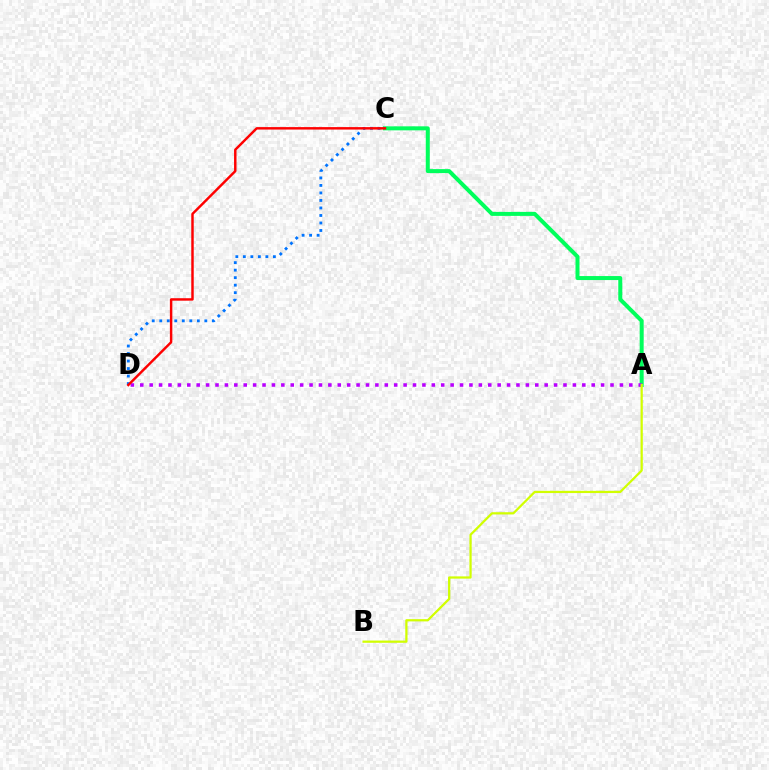{('A', 'C'): [{'color': '#00ff5c', 'line_style': 'solid', 'thickness': 2.88}], ('C', 'D'): [{'color': '#0074ff', 'line_style': 'dotted', 'thickness': 2.04}, {'color': '#ff0000', 'line_style': 'solid', 'thickness': 1.77}], ('A', 'D'): [{'color': '#b900ff', 'line_style': 'dotted', 'thickness': 2.56}], ('A', 'B'): [{'color': '#d1ff00', 'line_style': 'solid', 'thickness': 1.62}]}